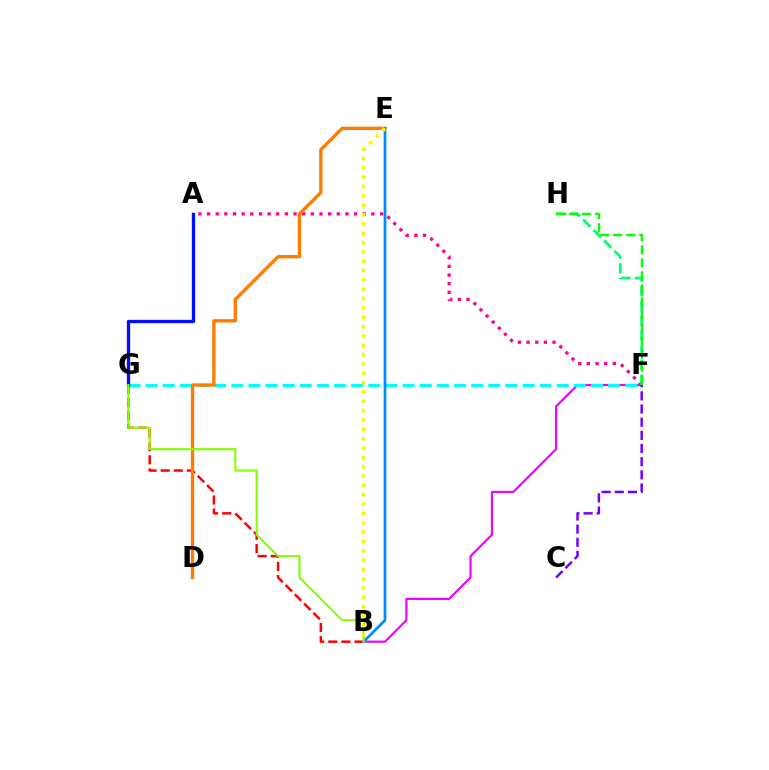{('B', 'G'): [{'color': '#ff0000', 'line_style': 'dashed', 'thickness': 1.78}, {'color': '#84ff00', 'line_style': 'solid', 'thickness': 1.54}], ('B', 'F'): [{'color': '#ee00ff', 'line_style': 'solid', 'thickness': 1.56}], ('A', 'F'): [{'color': '#ff0094', 'line_style': 'dotted', 'thickness': 2.35}], ('F', 'H'): [{'color': '#00ff74', 'line_style': 'dashed', 'thickness': 2.01}, {'color': '#08ff00', 'line_style': 'dashed', 'thickness': 1.77}], ('F', 'G'): [{'color': '#00fff6', 'line_style': 'dashed', 'thickness': 2.33}], ('A', 'G'): [{'color': '#0010ff', 'line_style': 'solid', 'thickness': 2.4}], ('D', 'E'): [{'color': '#ff7c00', 'line_style': 'solid', 'thickness': 2.4}], ('B', 'E'): [{'color': '#008cff', 'line_style': 'solid', 'thickness': 1.97}, {'color': '#fcf500', 'line_style': 'dotted', 'thickness': 2.54}], ('C', 'F'): [{'color': '#7200ff', 'line_style': 'dashed', 'thickness': 1.79}]}